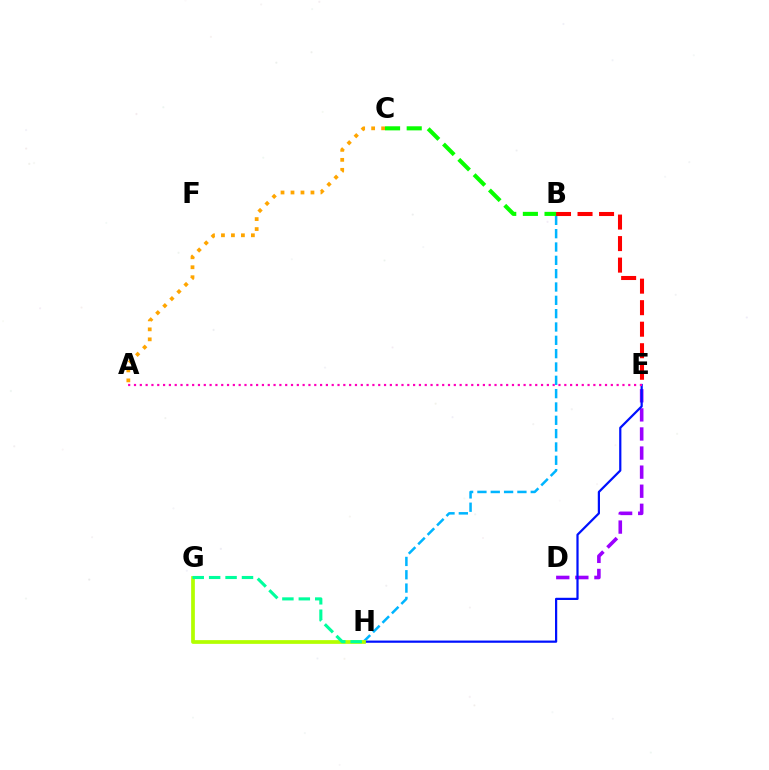{('D', 'E'): [{'color': '#9b00ff', 'line_style': 'dashed', 'thickness': 2.59}], ('E', 'H'): [{'color': '#0010ff', 'line_style': 'solid', 'thickness': 1.6}], ('B', 'H'): [{'color': '#00b5ff', 'line_style': 'dashed', 'thickness': 1.81}], ('B', 'E'): [{'color': '#ff0000', 'line_style': 'dashed', 'thickness': 2.92}], ('A', 'C'): [{'color': '#ffa500', 'line_style': 'dotted', 'thickness': 2.71}], ('B', 'C'): [{'color': '#08ff00', 'line_style': 'dashed', 'thickness': 2.94}], ('G', 'H'): [{'color': '#b3ff00', 'line_style': 'solid', 'thickness': 2.69}, {'color': '#00ff9d', 'line_style': 'dashed', 'thickness': 2.23}], ('A', 'E'): [{'color': '#ff00bd', 'line_style': 'dotted', 'thickness': 1.58}]}